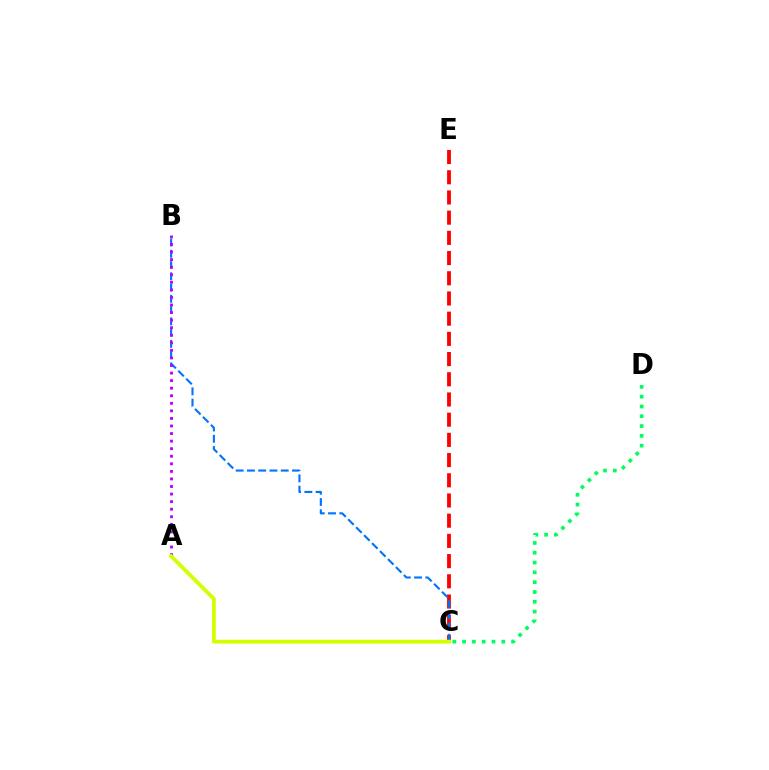{('C', 'E'): [{'color': '#ff0000', 'line_style': 'dashed', 'thickness': 2.74}], ('C', 'D'): [{'color': '#00ff5c', 'line_style': 'dotted', 'thickness': 2.66}], ('B', 'C'): [{'color': '#0074ff', 'line_style': 'dashed', 'thickness': 1.53}], ('A', 'B'): [{'color': '#b900ff', 'line_style': 'dotted', 'thickness': 2.05}], ('A', 'C'): [{'color': '#d1ff00', 'line_style': 'solid', 'thickness': 2.73}]}